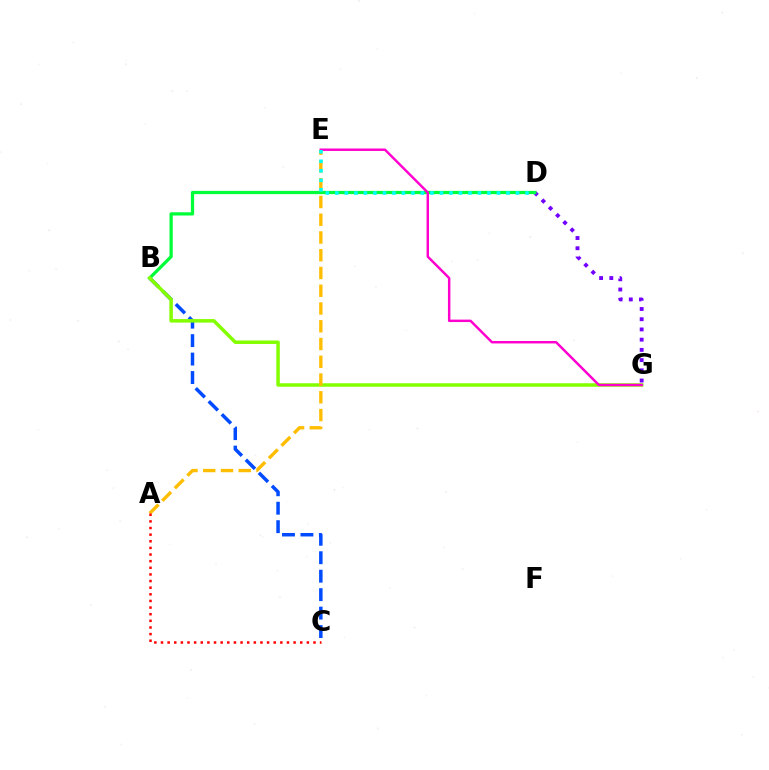{('D', 'G'): [{'color': '#7200ff', 'line_style': 'dotted', 'thickness': 2.78}], ('B', 'C'): [{'color': '#004bff', 'line_style': 'dashed', 'thickness': 2.51}], ('B', 'D'): [{'color': '#00ff39', 'line_style': 'solid', 'thickness': 2.34}], ('B', 'G'): [{'color': '#84ff00', 'line_style': 'solid', 'thickness': 2.53}], ('A', 'E'): [{'color': '#ffbd00', 'line_style': 'dashed', 'thickness': 2.41}], ('E', 'G'): [{'color': '#ff00cf', 'line_style': 'solid', 'thickness': 1.77}], ('D', 'E'): [{'color': '#00fff6', 'line_style': 'dotted', 'thickness': 2.58}], ('A', 'C'): [{'color': '#ff0000', 'line_style': 'dotted', 'thickness': 1.8}]}